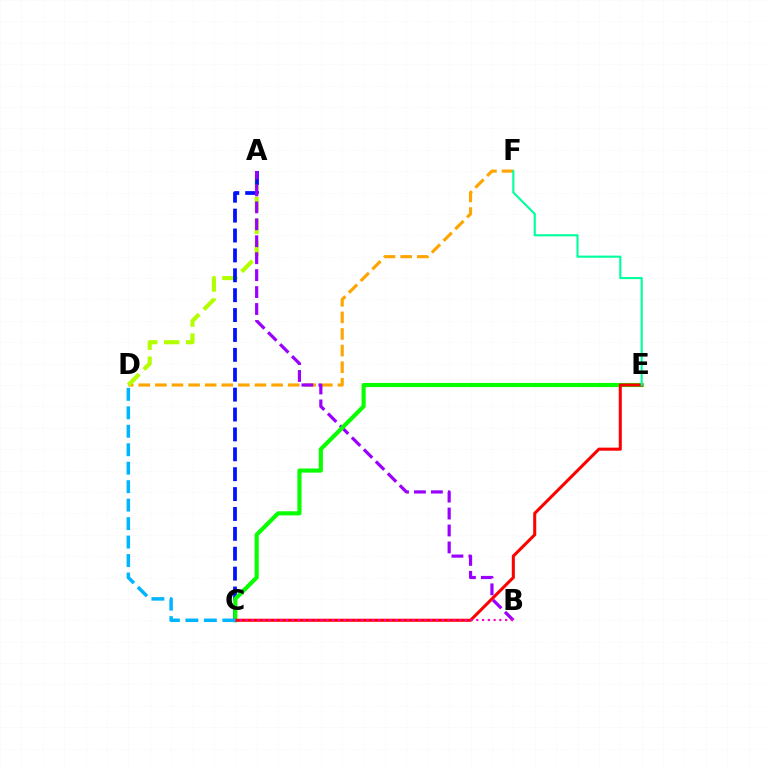{('D', 'F'): [{'color': '#ffa500', 'line_style': 'dashed', 'thickness': 2.25}], ('A', 'D'): [{'color': '#b3ff00', 'line_style': 'dashed', 'thickness': 2.98}], ('A', 'C'): [{'color': '#0010ff', 'line_style': 'dashed', 'thickness': 2.7}], ('A', 'B'): [{'color': '#9b00ff', 'line_style': 'dashed', 'thickness': 2.3}], ('C', 'E'): [{'color': '#08ff00', 'line_style': 'solid', 'thickness': 2.97}, {'color': '#ff0000', 'line_style': 'solid', 'thickness': 2.2}], ('E', 'F'): [{'color': '#00ff9d', 'line_style': 'solid', 'thickness': 1.53}], ('B', 'C'): [{'color': '#ff00bd', 'line_style': 'dotted', 'thickness': 1.57}], ('C', 'D'): [{'color': '#00b5ff', 'line_style': 'dashed', 'thickness': 2.51}]}